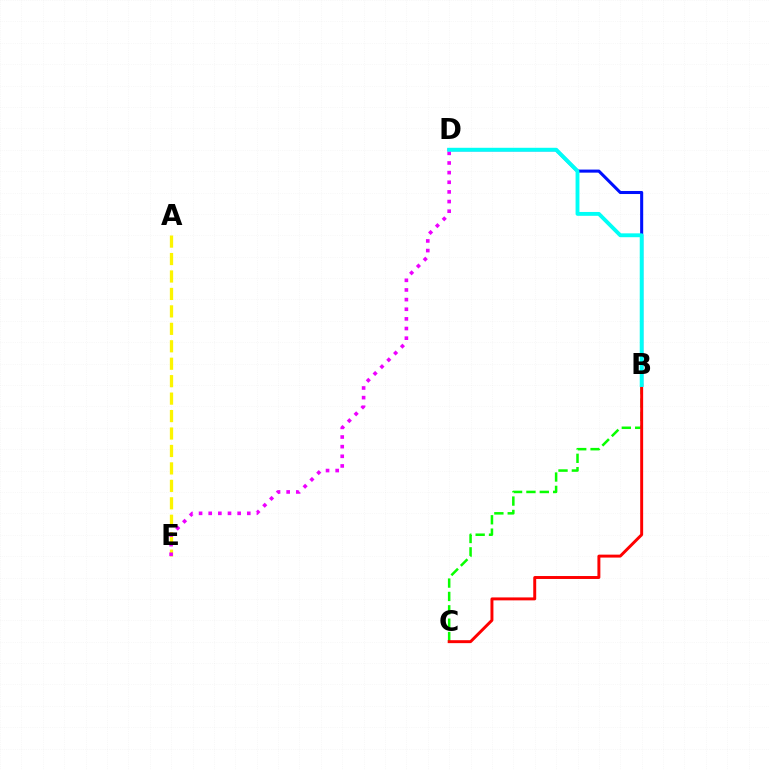{('B', 'C'): [{'color': '#08ff00', 'line_style': 'dashed', 'thickness': 1.82}, {'color': '#ff0000', 'line_style': 'solid', 'thickness': 2.12}], ('A', 'E'): [{'color': '#fcf500', 'line_style': 'dashed', 'thickness': 2.37}], ('B', 'D'): [{'color': '#0010ff', 'line_style': 'solid', 'thickness': 2.2}, {'color': '#00fff6', 'line_style': 'solid', 'thickness': 2.78}], ('D', 'E'): [{'color': '#ee00ff', 'line_style': 'dotted', 'thickness': 2.62}]}